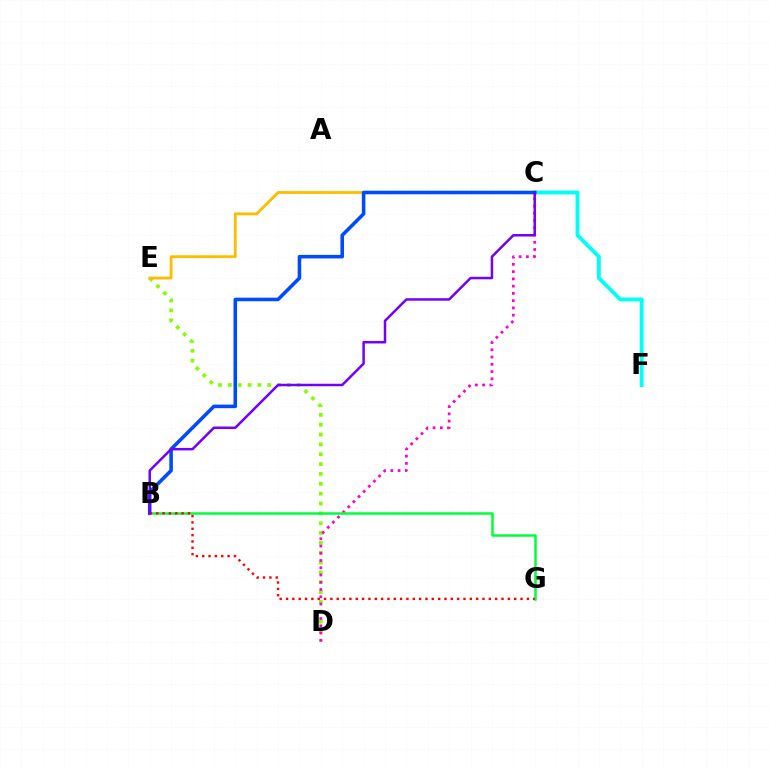{('C', 'F'): [{'color': '#00fff6', 'line_style': 'solid', 'thickness': 2.78}], ('D', 'E'): [{'color': '#84ff00', 'line_style': 'dotted', 'thickness': 2.67}], ('C', 'D'): [{'color': '#ff00cf', 'line_style': 'dotted', 'thickness': 1.97}], ('C', 'E'): [{'color': '#ffbd00', 'line_style': 'solid', 'thickness': 2.03}], ('B', 'C'): [{'color': '#004bff', 'line_style': 'solid', 'thickness': 2.57}, {'color': '#7200ff', 'line_style': 'solid', 'thickness': 1.79}], ('B', 'G'): [{'color': '#00ff39', 'line_style': 'solid', 'thickness': 1.81}, {'color': '#ff0000', 'line_style': 'dotted', 'thickness': 1.72}]}